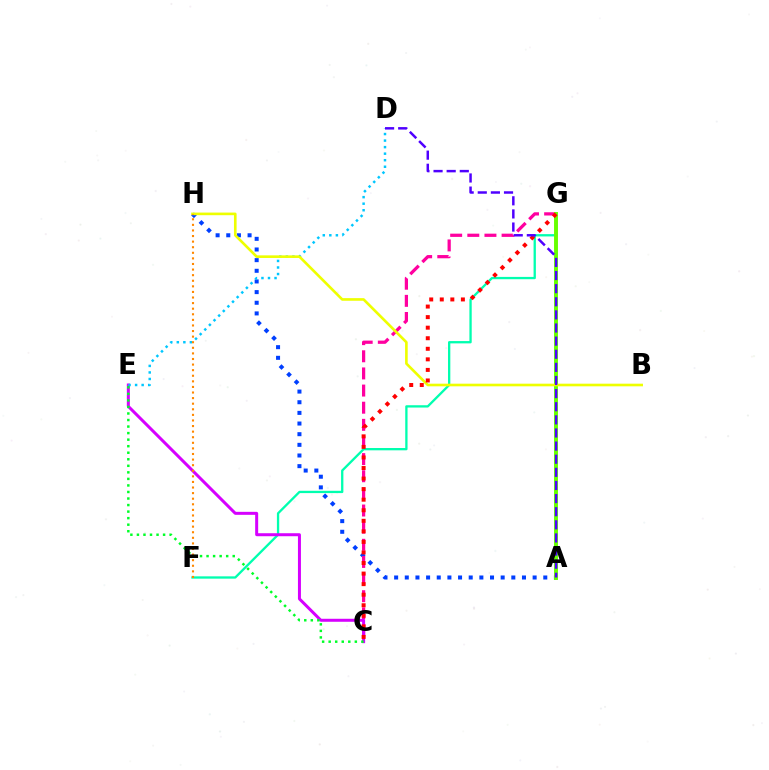{('A', 'H'): [{'color': '#003fff', 'line_style': 'dotted', 'thickness': 2.89}], ('C', 'G'): [{'color': '#ff00a0', 'line_style': 'dashed', 'thickness': 2.33}, {'color': '#ff0000', 'line_style': 'dotted', 'thickness': 2.87}], ('F', 'G'): [{'color': '#00ffaf', 'line_style': 'solid', 'thickness': 1.66}], ('A', 'G'): [{'color': '#66ff00', 'line_style': 'solid', 'thickness': 2.82}], ('C', 'E'): [{'color': '#d600ff', 'line_style': 'solid', 'thickness': 2.16}, {'color': '#00ff27', 'line_style': 'dotted', 'thickness': 1.78}], ('D', 'E'): [{'color': '#00c7ff', 'line_style': 'dotted', 'thickness': 1.78}], ('B', 'H'): [{'color': '#eeff00', 'line_style': 'solid', 'thickness': 1.89}], ('F', 'H'): [{'color': '#ff8800', 'line_style': 'dotted', 'thickness': 1.52}], ('A', 'D'): [{'color': '#4f00ff', 'line_style': 'dashed', 'thickness': 1.78}]}